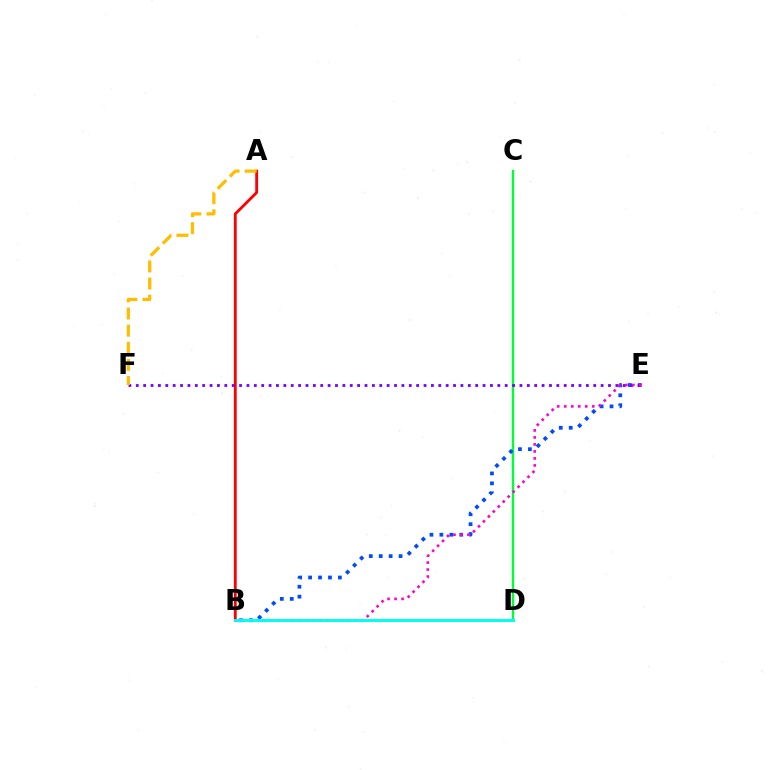{('B', 'D'): [{'color': '#84ff00', 'line_style': 'solid', 'thickness': 2.04}, {'color': '#00fff6', 'line_style': 'solid', 'thickness': 2.09}], ('A', 'B'): [{'color': '#ff0000', 'line_style': 'solid', 'thickness': 2.05}], ('C', 'D'): [{'color': '#00ff39', 'line_style': 'solid', 'thickness': 1.73}], ('B', 'E'): [{'color': '#004bff', 'line_style': 'dotted', 'thickness': 2.7}, {'color': '#ff00cf', 'line_style': 'dotted', 'thickness': 1.9}], ('E', 'F'): [{'color': '#7200ff', 'line_style': 'dotted', 'thickness': 2.0}], ('A', 'F'): [{'color': '#ffbd00', 'line_style': 'dashed', 'thickness': 2.33}]}